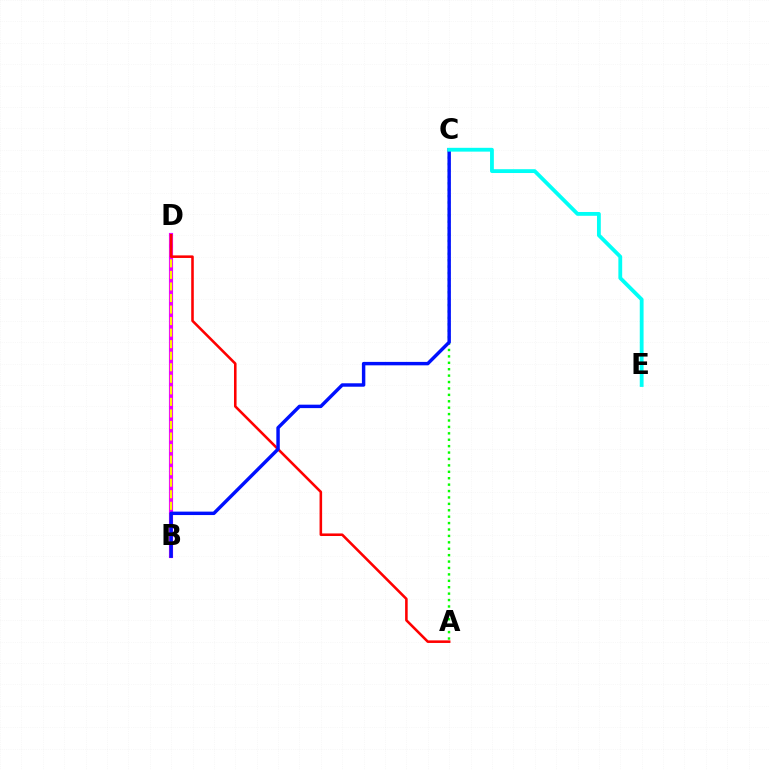{('B', 'D'): [{'color': '#ee00ff', 'line_style': 'solid', 'thickness': 2.98}, {'color': '#fcf500', 'line_style': 'dashed', 'thickness': 1.57}], ('A', 'C'): [{'color': '#08ff00', 'line_style': 'dotted', 'thickness': 1.74}], ('A', 'D'): [{'color': '#ff0000', 'line_style': 'solid', 'thickness': 1.85}], ('B', 'C'): [{'color': '#0010ff', 'line_style': 'solid', 'thickness': 2.47}], ('C', 'E'): [{'color': '#00fff6', 'line_style': 'solid', 'thickness': 2.75}]}